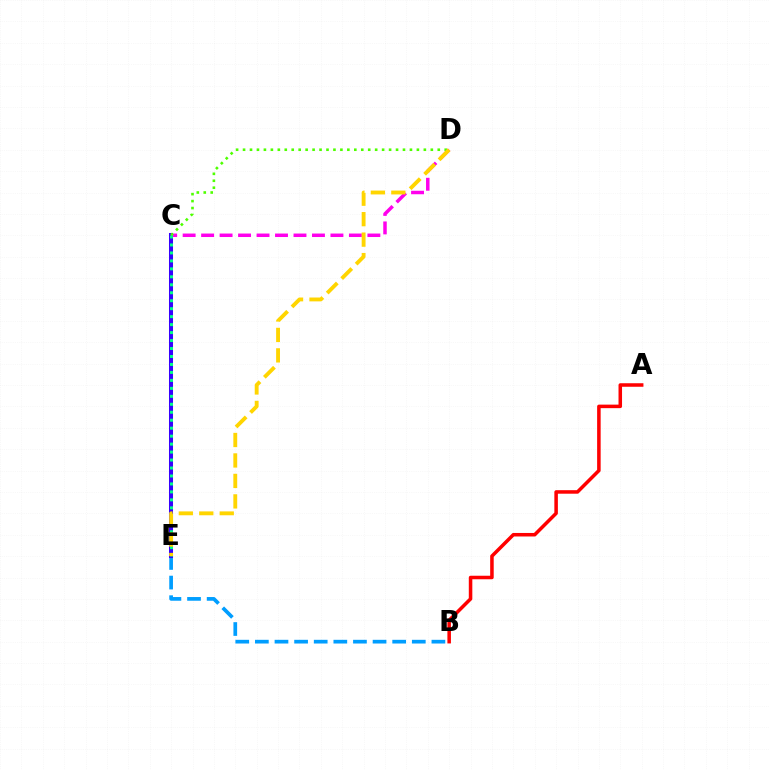{('A', 'B'): [{'color': '#ff0000', 'line_style': 'solid', 'thickness': 2.54}], ('B', 'E'): [{'color': '#009eff', 'line_style': 'dashed', 'thickness': 2.66}], ('C', 'E'): [{'color': '#3700ff', 'line_style': 'solid', 'thickness': 2.9}, {'color': '#00ff86', 'line_style': 'dotted', 'thickness': 2.16}], ('C', 'D'): [{'color': '#ff00ed', 'line_style': 'dashed', 'thickness': 2.51}, {'color': '#4fff00', 'line_style': 'dotted', 'thickness': 1.89}], ('D', 'E'): [{'color': '#ffd500', 'line_style': 'dashed', 'thickness': 2.78}]}